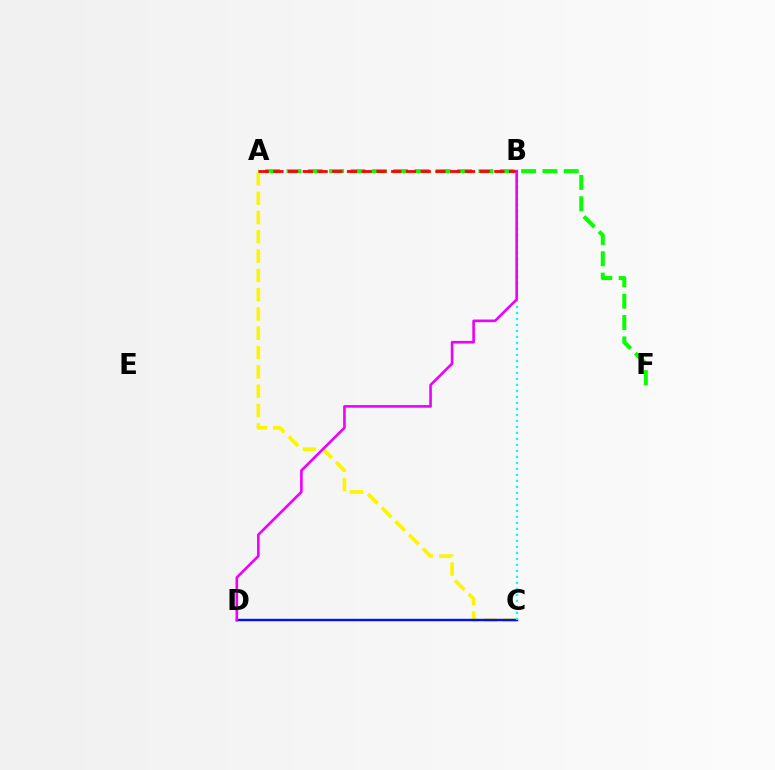{('A', 'C'): [{'color': '#fcf500', 'line_style': 'dashed', 'thickness': 2.62}], ('C', 'D'): [{'color': '#0010ff', 'line_style': 'solid', 'thickness': 1.73}], ('A', 'F'): [{'color': '#08ff00', 'line_style': 'dashed', 'thickness': 2.9}], ('A', 'B'): [{'color': '#ff0000', 'line_style': 'dashed', 'thickness': 2.0}], ('B', 'C'): [{'color': '#00fff6', 'line_style': 'dotted', 'thickness': 1.63}], ('B', 'D'): [{'color': '#ee00ff', 'line_style': 'solid', 'thickness': 1.89}]}